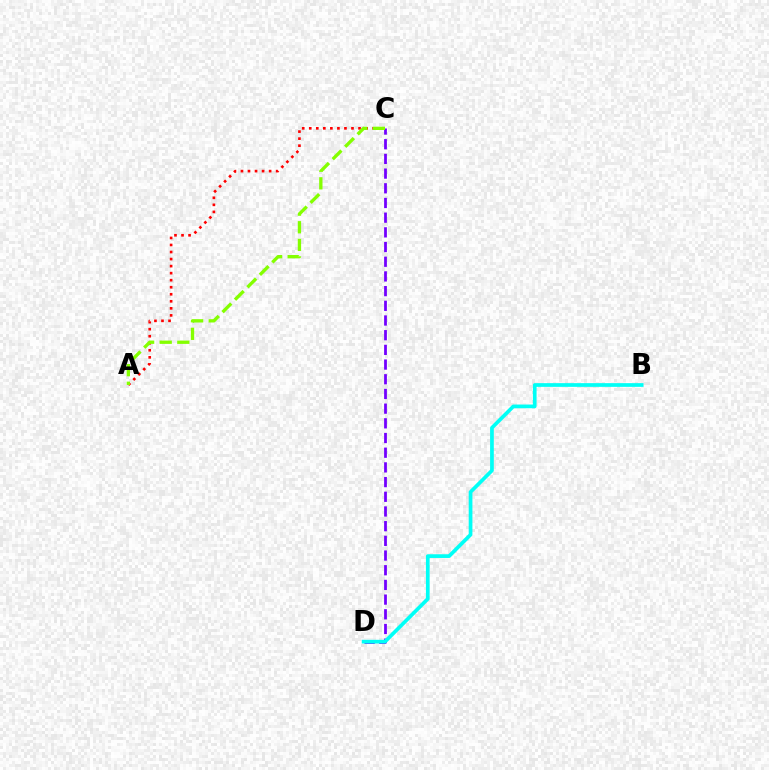{('A', 'C'): [{'color': '#ff0000', 'line_style': 'dotted', 'thickness': 1.91}, {'color': '#84ff00', 'line_style': 'dashed', 'thickness': 2.39}], ('C', 'D'): [{'color': '#7200ff', 'line_style': 'dashed', 'thickness': 2.0}], ('B', 'D'): [{'color': '#00fff6', 'line_style': 'solid', 'thickness': 2.67}]}